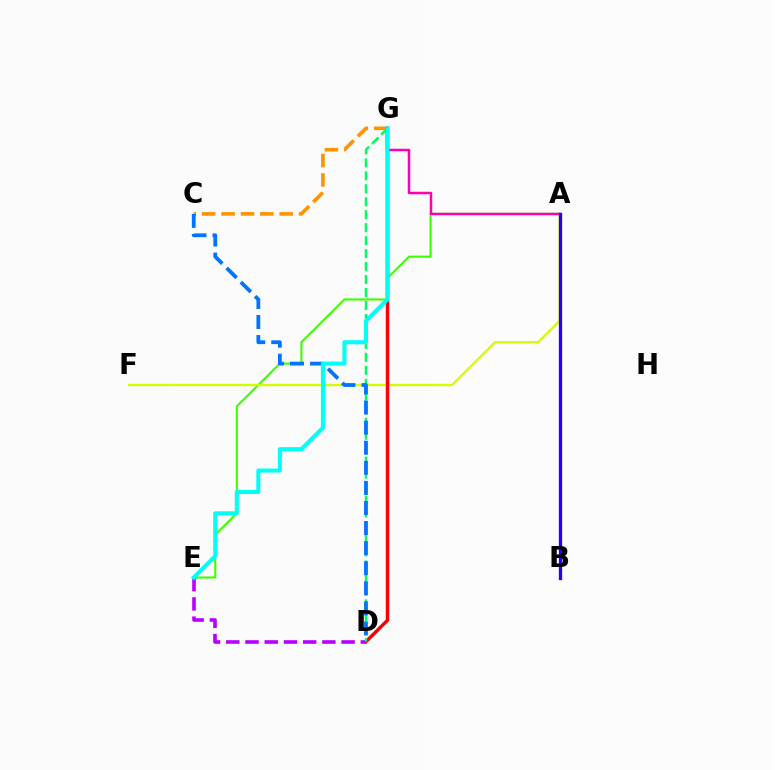{('A', 'E'): [{'color': '#3dff00', 'line_style': 'solid', 'thickness': 1.52}], ('C', 'G'): [{'color': '#ff9400', 'line_style': 'dashed', 'thickness': 2.63}], ('A', 'F'): [{'color': '#d1ff00', 'line_style': 'solid', 'thickness': 1.69}], ('D', 'G'): [{'color': '#ff0000', 'line_style': 'solid', 'thickness': 2.47}, {'color': '#00ff5c', 'line_style': 'dashed', 'thickness': 1.76}], ('D', 'E'): [{'color': '#b900ff', 'line_style': 'dashed', 'thickness': 2.61}], ('A', 'G'): [{'color': '#ff00ac', 'line_style': 'solid', 'thickness': 1.8}], ('C', 'D'): [{'color': '#0074ff', 'line_style': 'dashed', 'thickness': 2.73}], ('E', 'G'): [{'color': '#00fff6', 'line_style': 'solid', 'thickness': 2.92}], ('A', 'B'): [{'color': '#2500ff', 'line_style': 'solid', 'thickness': 2.37}]}